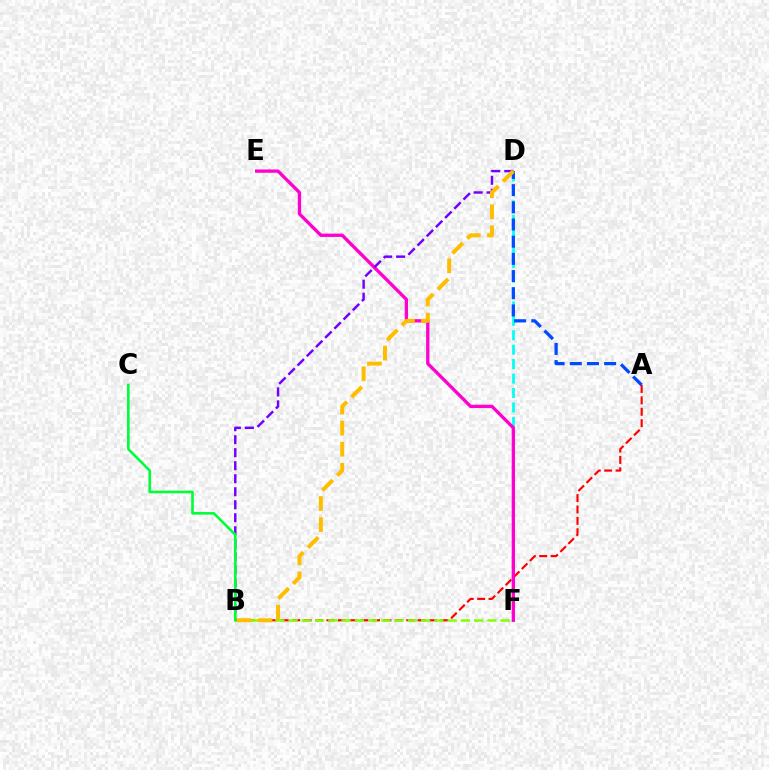{('A', 'B'): [{'color': '#ff0000', 'line_style': 'dashed', 'thickness': 1.55}], ('D', 'F'): [{'color': '#00fff6', 'line_style': 'dashed', 'thickness': 1.96}], ('B', 'F'): [{'color': '#84ff00', 'line_style': 'dashed', 'thickness': 1.8}], ('E', 'F'): [{'color': '#ff00cf', 'line_style': 'solid', 'thickness': 2.38}], ('A', 'D'): [{'color': '#004bff', 'line_style': 'dashed', 'thickness': 2.33}], ('B', 'D'): [{'color': '#7200ff', 'line_style': 'dashed', 'thickness': 1.77}, {'color': '#ffbd00', 'line_style': 'dashed', 'thickness': 2.86}], ('B', 'C'): [{'color': '#00ff39', 'line_style': 'solid', 'thickness': 1.89}]}